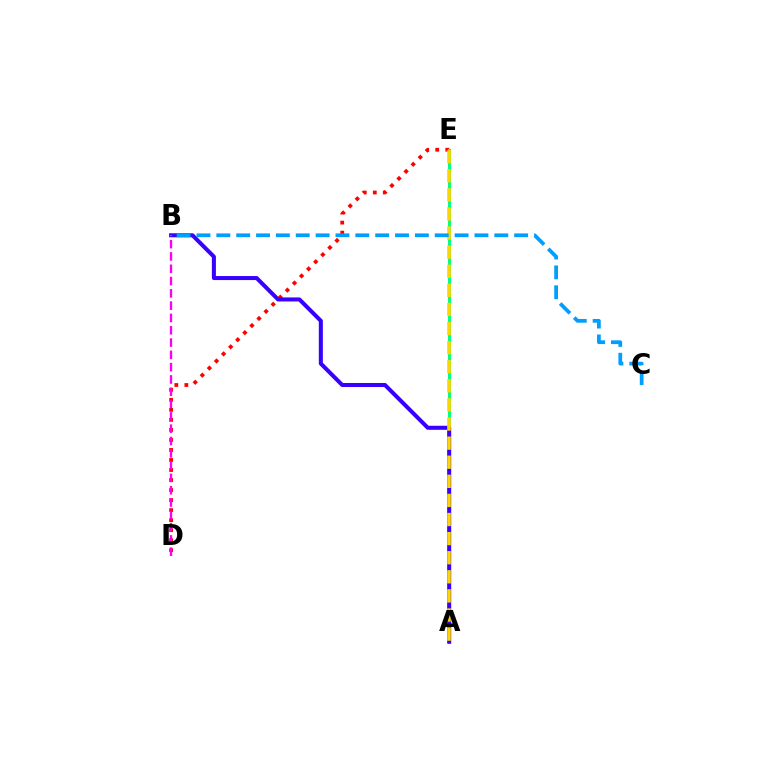{('D', 'E'): [{'color': '#ff0000', 'line_style': 'dotted', 'thickness': 2.72}], ('A', 'E'): [{'color': '#4fff00', 'line_style': 'solid', 'thickness': 2.21}, {'color': '#00ff86', 'line_style': 'solid', 'thickness': 2.11}, {'color': '#ffd500', 'line_style': 'dashed', 'thickness': 2.59}], ('A', 'B'): [{'color': '#3700ff', 'line_style': 'solid', 'thickness': 2.9}], ('B', 'D'): [{'color': '#ff00ed', 'line_style': 'dashed', 'thickness': 1.67}], ('B', 'C'): [{'color': '#009eff', 'line_style': 'dashed', 'thickness': 2.7}]}